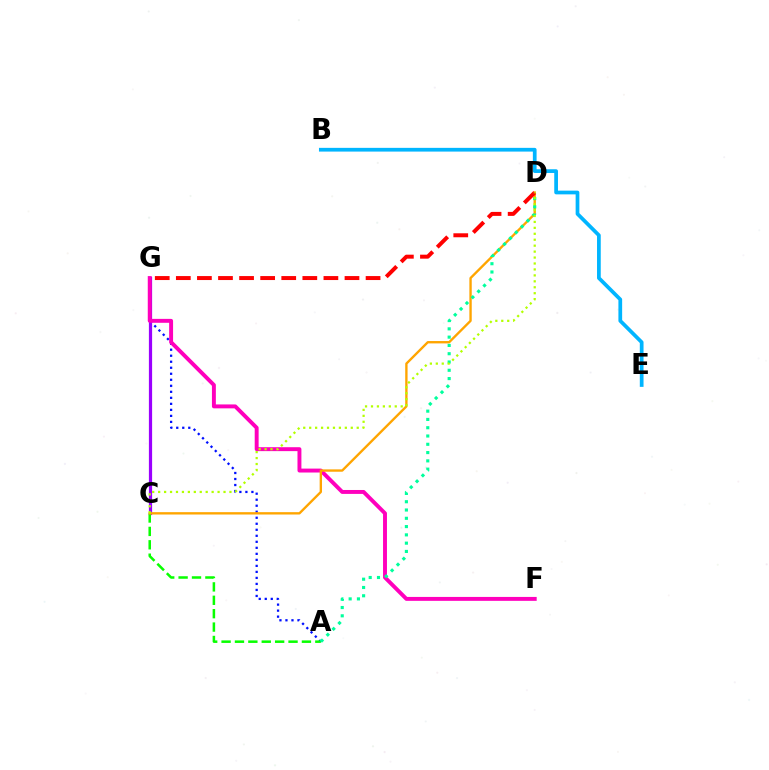{('A', 'G'): [{'color': '#0010ff', 'line_style': 'dotted', 'thickness': 1.63}], ('C', 'G'): [{'color': '#9b00ff', 'line_style': 'solid', 'thickness': 2.32}], ('A', 'C'): [{'color': '#08ff00', 'line_style': 'dashed', 'thickness': 1.82}], ('F', 'G'): [{'color': '#ff00bd', 'line_style': 'solid', 'thickness': 2.82}], ('C', 'D'): [{'color': '#ffa500', 'line_style': 'solid', 'thickness': 1.7}, {'color': '#b3ff00', 'line_style': 'dotted', 'thickness': 1.61}], ('B', 'E'): [{'color': '#00b5ff', 'line_style': 'solid', 'thickness': 2.69}], ('A', 'D'): [{'color': '#00ff9d', 'line_style': 'dotted', 'thickness': 2.25}], ('D', 'G'): [{'color': '#ff0000', 'line_style': 'dashed', 'thickness': 2.86}]}